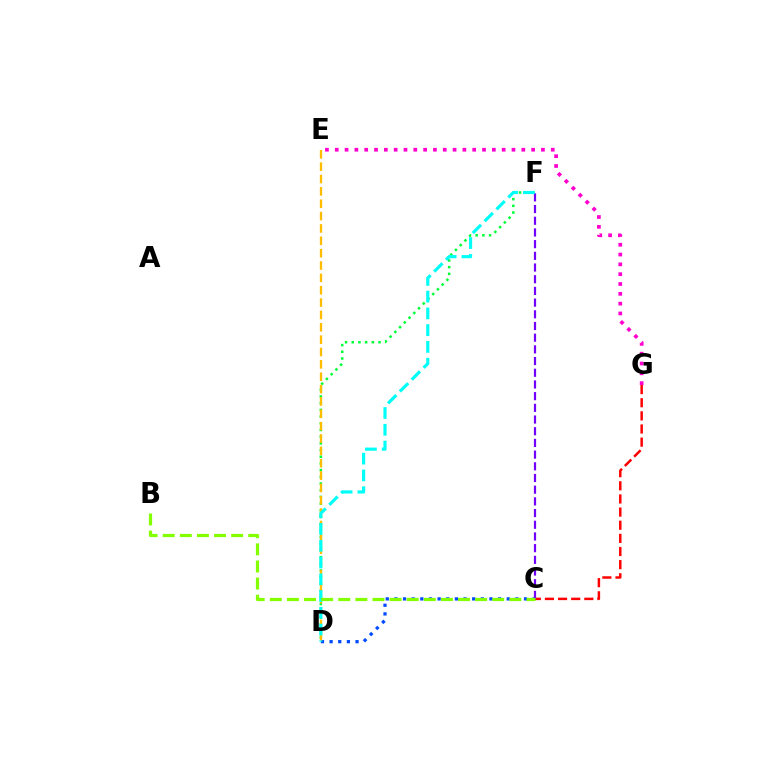{('D', 'F'): [{'color': '#00ff39', 'line_style': 'dotted', 'thickness': 1.82}, {'color': '#00fff6', 'line_style': 'dashed', 'thickness': 2.28}], ('C', 'D'): [{'color': '#004bff', 'line_style': 'dotted', 'thickness': 2.35}], ('C', 'G'): [{'color': '#ff0000', 'line_style': 'dashed', 'thickness': 1.78}], ('D', 'E'): [{'color': '#ffbd00', 'line_style': 'dashed', 'thickness': 1.68}], ('C', 'F'): [{'color': '#7200ff', 'line_style': 'dashed', 'thickness': 1.59}], ('E', 'G'): [{'color': '#ff00cf', 'line_style': 'dotted', 'thickness': 2.67}], ('B', 'C'): [{'color': '#84ff00', 'line_style': 'dashed', 'thickness': 2.32}]}